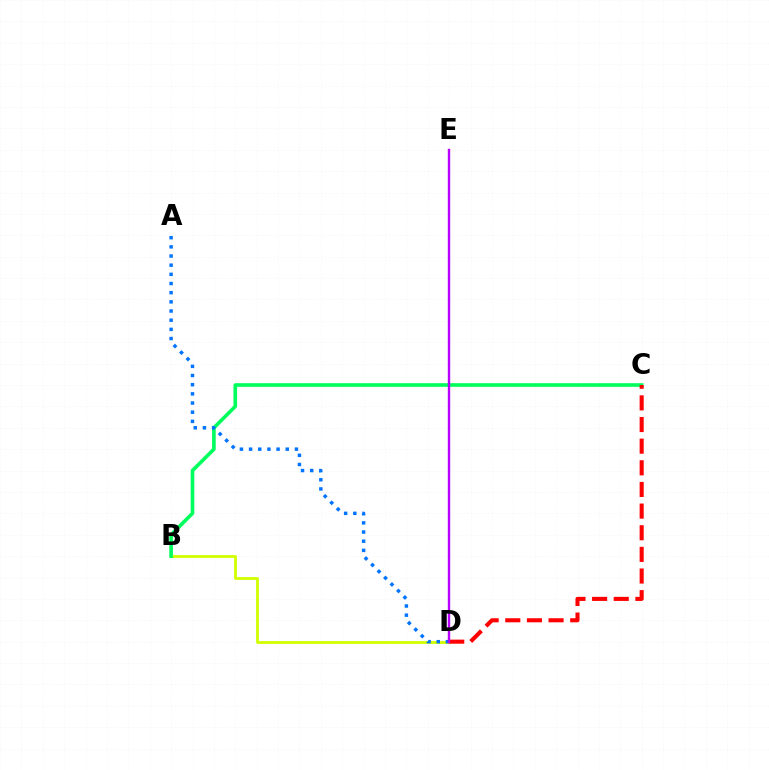{('B', 'D'): [{'color': '#d1ff00', 'line_style': 'solid', 'thickness': 2.02}], ('B', 'C'): [{'color': '#00ff5c', 'line_style': 'solid', 'thickness': 2.62}], ('C', 'D'): [{'color': '#ff0000', 'line_style': 'dashed', 'thickness': 2.94}], ('A', 'D'): [{'color': '#0074ff', 'line_style': 'dotted', 'thickness': 2.49}], ('D', 'E'): [{'color': '#b900ff', 'line_style': 'solid', 'thickness': 1.72}]}